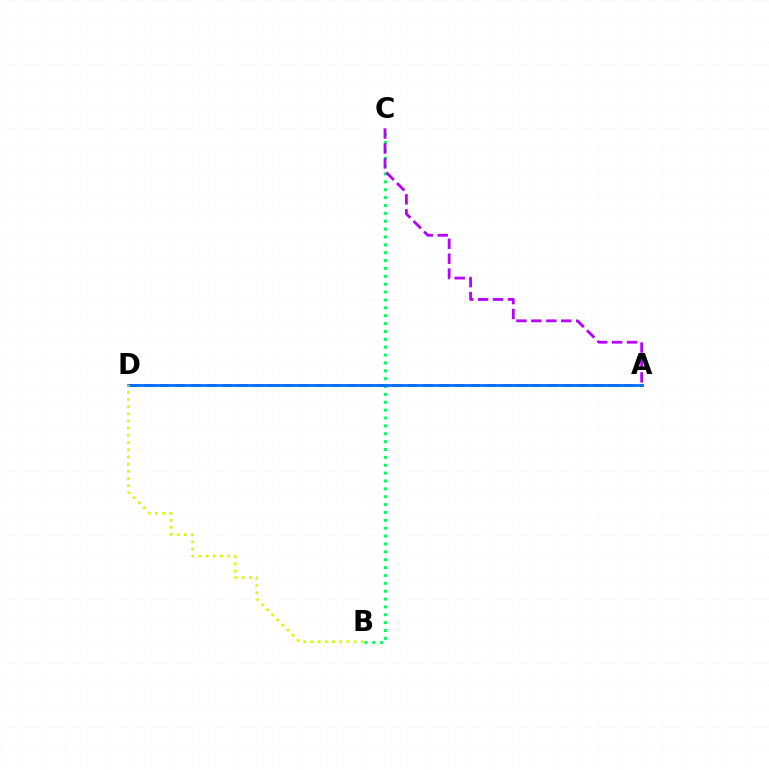{('A', 'D'): [{'color': '#ff0000', 'line_style': 'dashed', 'thickness': 2.11}, {'color': '#0074ff', 'line_style': 'solid', 'thickness': 2.06}], ('B', 'C'): [{'color': '#00ff5c', 'line_style': 'dotted', 'thickness': 2.14}], ('A', 'C'): [{'color': '#b900ff', 'line_style': 'dashed', 'thickness': 2.03}], ('B', 'D'): [{'color': '#d1ff00', 'line_style': 'dotted', 'thickness': 1.95}]}